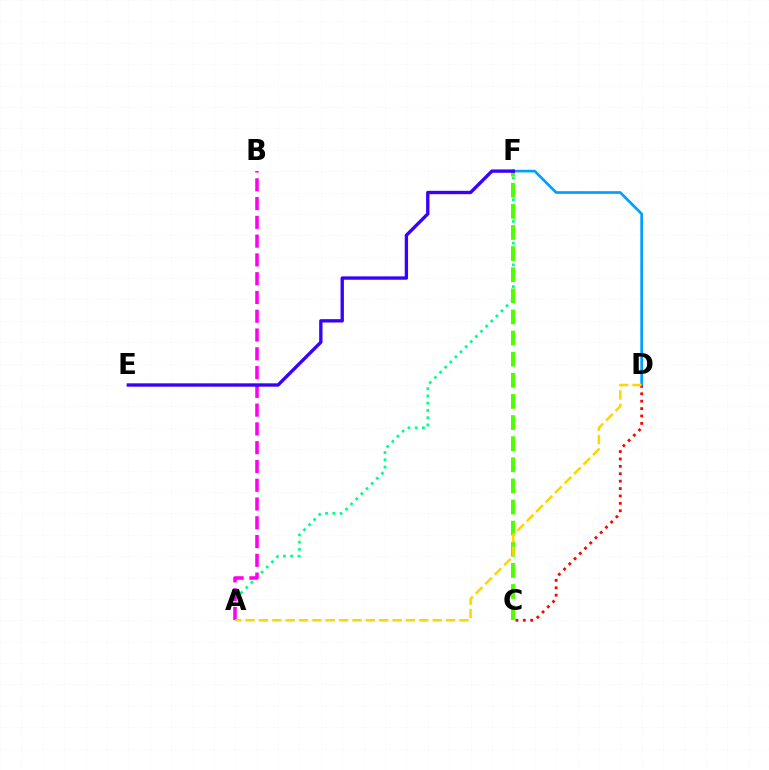{('A', 'F'): [{'color': '#00ff86', 'line_style': 'dotted', 'thickness': 1.97}], ('C', 'F'): [{'color': '#4fff00', 'line_style': 'dashed', 'thickness': 2.87}], ('D', 'F'): [{'color': '#009eff', 'line_style': 'solid', 'thickness': 1.93}], ('A', 'B'): [{'color': '#ff00ed', 'line_style': 'dashed', 'thickness': 2.55}], ('C', 'D'): [{'color': '#ff0000', 'line_style': 'dotted', 'thickness': 2.01}], ('A', 'D'): [{'color': '#ffd500', 'line_style': 'dashed', 'thickness': 1.82}], ('E', 'F'): [{'color': '#3700ff', 'line_style': 'solid', 'thickness': 2.41}]}